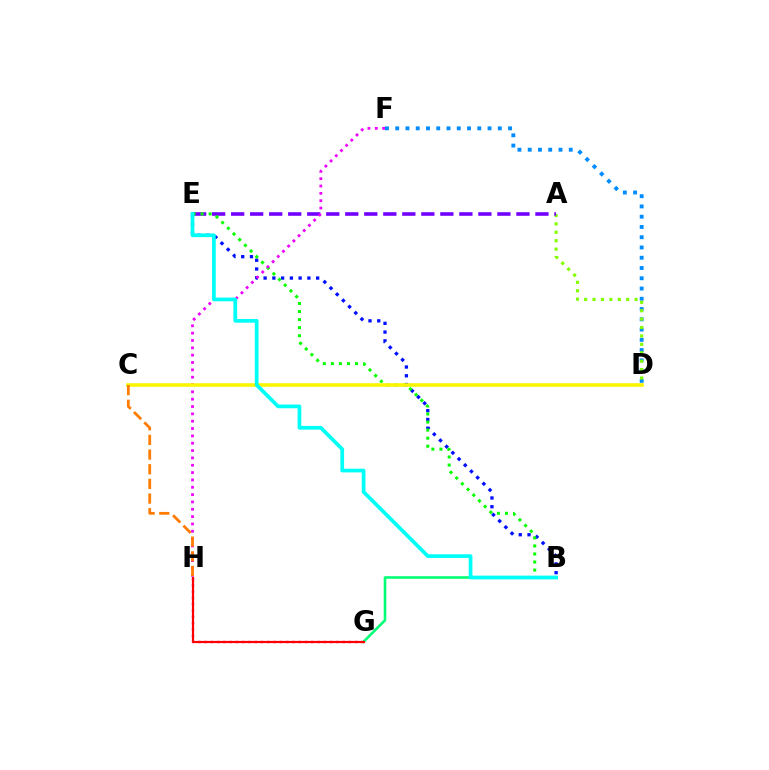{('G', 'H'): [{'color': '#ff0094', 'line_style': 'dotted', 'thickness': 1.71}, {'color': '#ff0000', 'line_style': 'solid', 'thickness': 1.58}], ('D', 'F'): [{'color': '#008cff', 'line_style': 'dotted', 'thickness': 2.79}], ('B', 'G'): [{'color': '#00ff74', 'line_style': 'solid', 'thickness': 1.87}], ('A', 'D'): [{'color': '#84ff00', 'line_style': 'dotted', 'thickness': 2.29}], ('A', 'E'): [{'color': '#7200ff', 'line_style': 'dashed', 'thickness': 2.58}], ('B', 'E'): [{'color': '#0010ff', 'line_style': 'dotted', 'thickness': 2.38}, {'color': '#08ff00', 'line_style': 'dotted', 'thickness': 2.19}, {'color': '#00fff6', 'line_style': 'solid', 'thickness': 2.68}], ('F', 'H'): [{'color': '#ee00ff', 'line_style': 'dotted', 'thickness': 1.99}], ('C', 'D'): [{'color': '#fcf500', 'line_style': 'solid', 'thickness': 2.58}], ('C', 'H'): [{'color': '#ff7c00', 'line_style': 'dashed', 'thickness': 1.99}]}